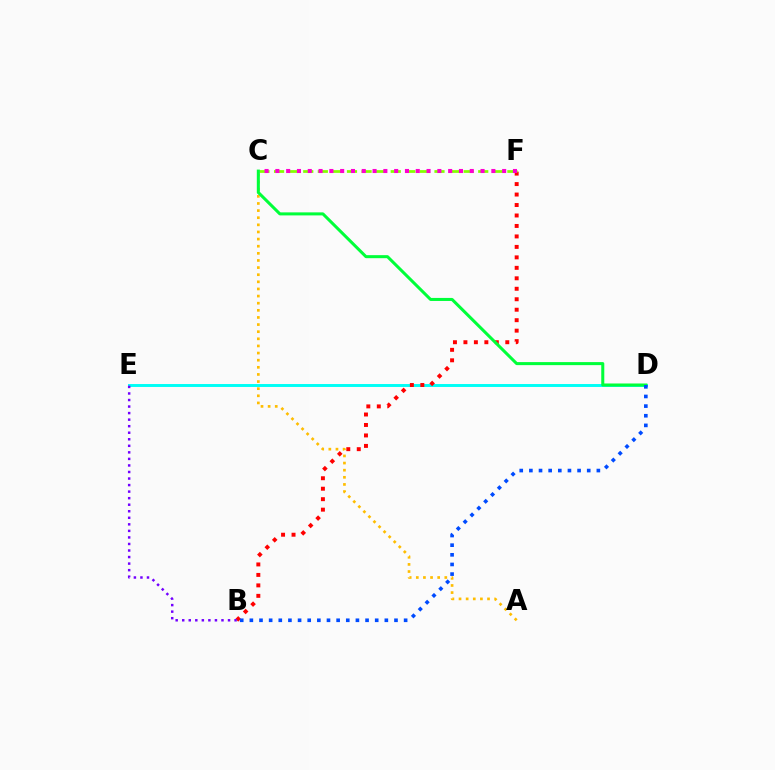{('D', 'E'): [{'color': '#00fff6', 'line_style': 'solid', 'thickness': 2.11}], ('A', 'C'): [{'color': '#ffbd00', 'line_style': 'dotted', 'thickness': 1.94}], ('B', 'F'): [{'color': '#ff0000', 'line_style': 'dotted', 'thickness': 2.84}], ('C', 'F'): [{'color': '#84ff00', 'line_style': 'dashed', 'thickness': 1.98}, {'color': '#ff00cf', 'line_style': 'dotted', 'thickness': 2.93}], ('C', 'D'): [{'color': '#00ff39', 'line_style': 'solid', 'thickness': 2.18}], ('B', 'D'): [{'color': '#004bff', 'line_style': 'dotted', 'thickness': 2.62}], ('B', 'E'): [{'color': '#7200ff', 'line_style': 'dotted', 'thickness': 1.78}]}